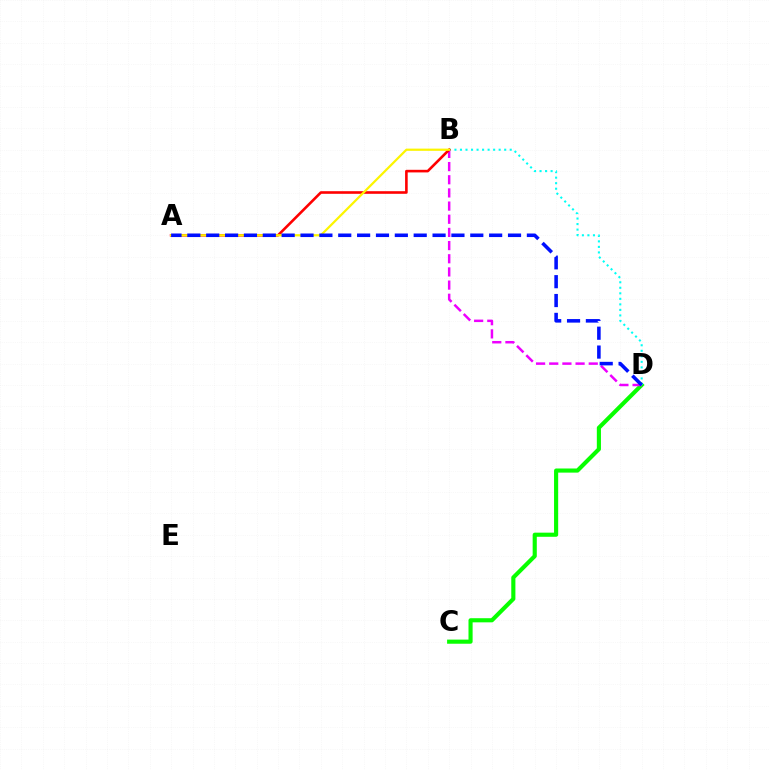{('C', 'D'): [{'color': '#08ff00', 'line_style': 'solid', 'thickness': 2.97}], ('B', 'D'): [{'color': '#00fff6', 'line_style': 'dotted', 'thickness': 1.5}, {'color': '#ee00ff', 'line_style': 'dashed', 'thickness': 1.79}], ('A', 'B'): [{'color': '#ff0000', 'line_style': 'solid', 'thickness': 1.88}, {'color': '#fcf500', 'line_style': 'solid', 'thickness': 1.6}], ('A', 'D'): [{'color': '#0010ff', 'line_style': 'dashed', 'thickness': 2.56}]}